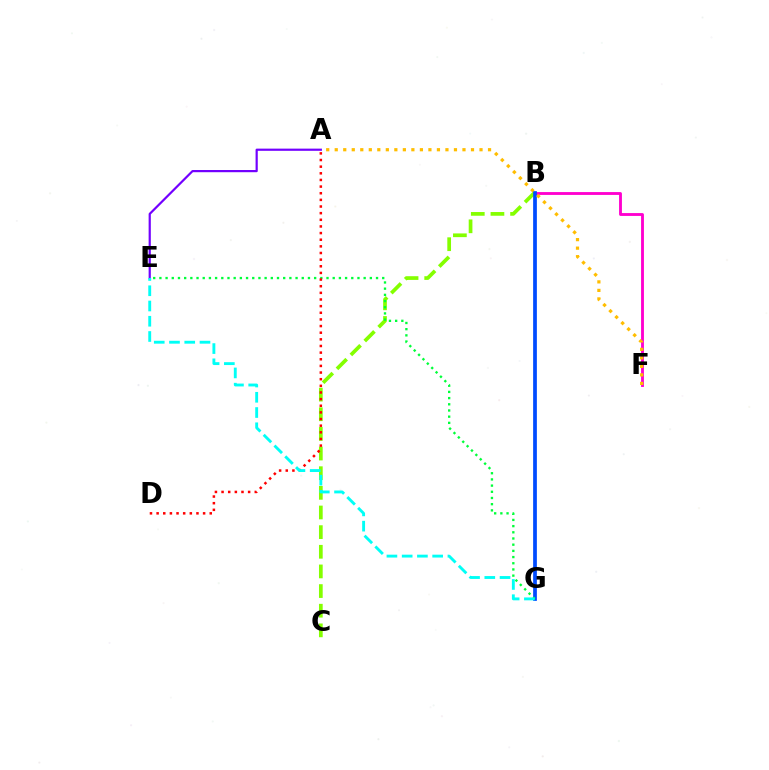{('B', 'F'): [{'color': '#ff00cf', 'line_style': 'solid', 'thickness': 2.05}], ('A', 'E'): [{'color': '#7200ff', 'line_style': 'solid', 'thickness': 1.58}], ('B', 'C'): [{'color': '#84ff00', 'line_style': 'dashed', 'thickness': 2.67}], ('B', 'G'): [{'color': '#004bff', 'line_style': 'solid', 'thickness': 2.69}], ('E', 'G'): [{'color': '#00ff39', 'line_style': 'dotted', 'thickness': 1.68}, {'color': '#00fff6', 'line_style': 'dashed', 'thickness': 2.07}], ('A', 'D'): [{'color': '#ff0000', 'line_style': 'dotted', 'thickness': 1.8}], ('A', 'F'): [{'color': '#ffbd00', 'line_style': 'dotted', 'thickness': 2.31}]}